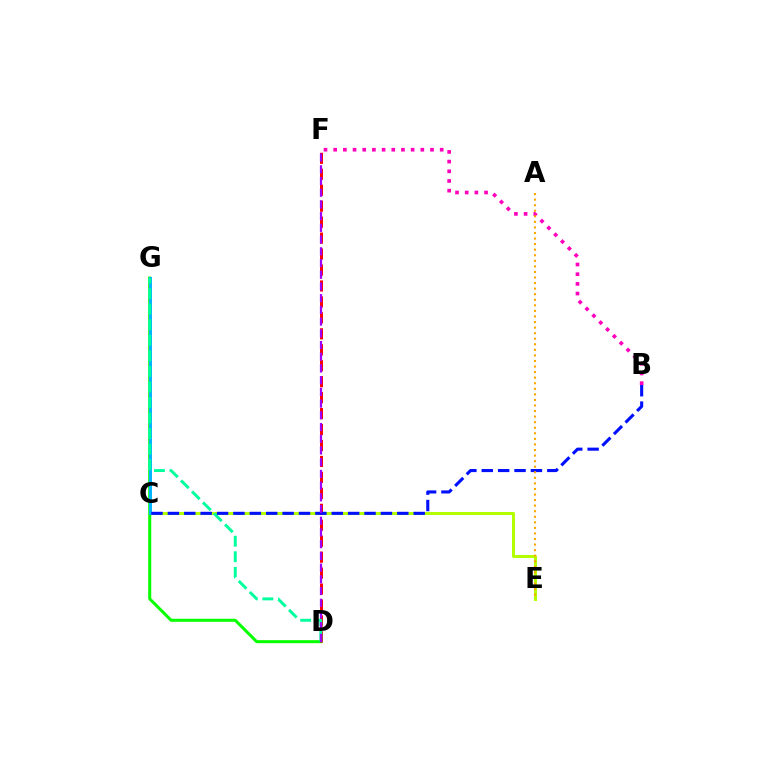{('C', 'E'): [{'color': '#b3ff00', 'line_style': 'solid', 'thickness': 2.18}], ('D', 'G'): [{'color': '#08ff00', 'line_style': 'solid', 'thickness': 2.18}, {'color': '#00ff9d', 'line_style': 'dashed', 'thickness': 2.11}], ('D', 'F'): [{'color': '#ff0000', 'line_style': 'dashed', 'thickness': 2.17}, {'color': '#9b00ff', 'line_style': 'dashed', 'thickness': 1.59}], ('C', 'G'): [{'color': '#00b5ff', 'line_style': 'solid', 'thickness': 2.13}], ('B', 'F'): [{'color': '#ff00bd', 'line_style': 'dotted', 'thickness': 2.63}], ('B', 'C'): [{'color': '#0010ff', 'line_style': 'dashed', 'thickness': 2.23}], ('A', 'E'): [{'color': '#ffa500', 'line_style': 'dotted', 'thickness': 1.51}]}